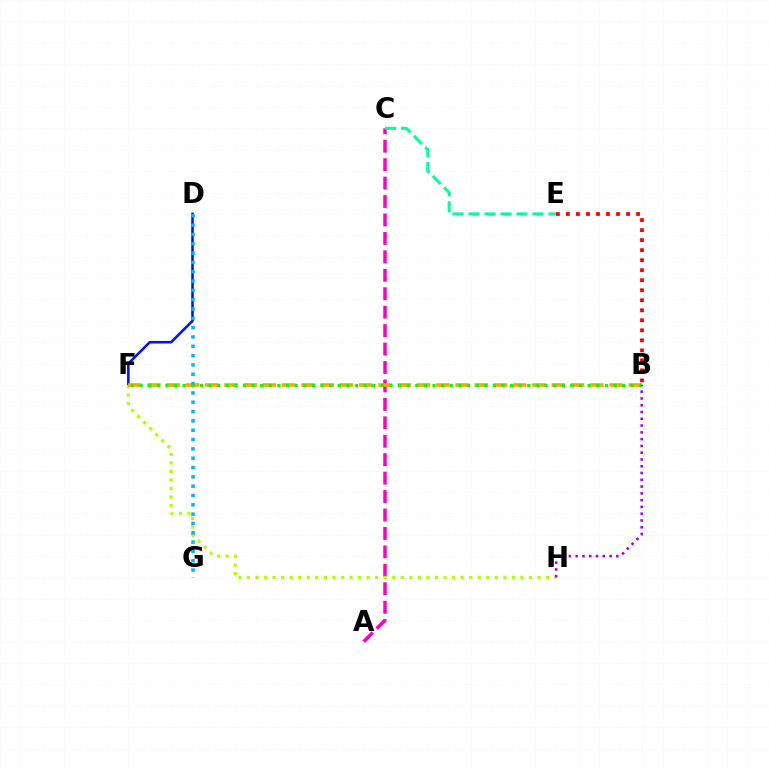{('A', 'C'): [{'color': '#ff00bd', 'line_style': 'dashed', 'thickness': 2.51}], ('D', 'F'): [{'color': '#0010ff', 'line_style': 'solid', 'thickness': 1.84}], ('F', 'H'): [{'color': '#b3ff00', 'line_style': 'dotted', 'thickness': 2.32}], ('B', 'E'): [{'color': '#ff0000', 'line_style': 'dotted', 'thickness': 2.72}], ('B', 'F'): [{'color': '#ffa500', 'line_style': 'dashed', 'thickness': 2.62}, {'color': '#08ff00', 'line_style': 'dotted', 'thickness': 2.34}], ('D', 'G'): [{'color': '#00b5ff', 'line_style': 'dotted', 'thickness': 2.53}], ('B', 'H'): [{'color': '#9b00ff', 'line_style': 'dotted', 'thickness': 1.84}], ('C', 'E'): [{'color': '#00ff9d', 'line_style': 'dashed', 'thickness': 2.17}]}